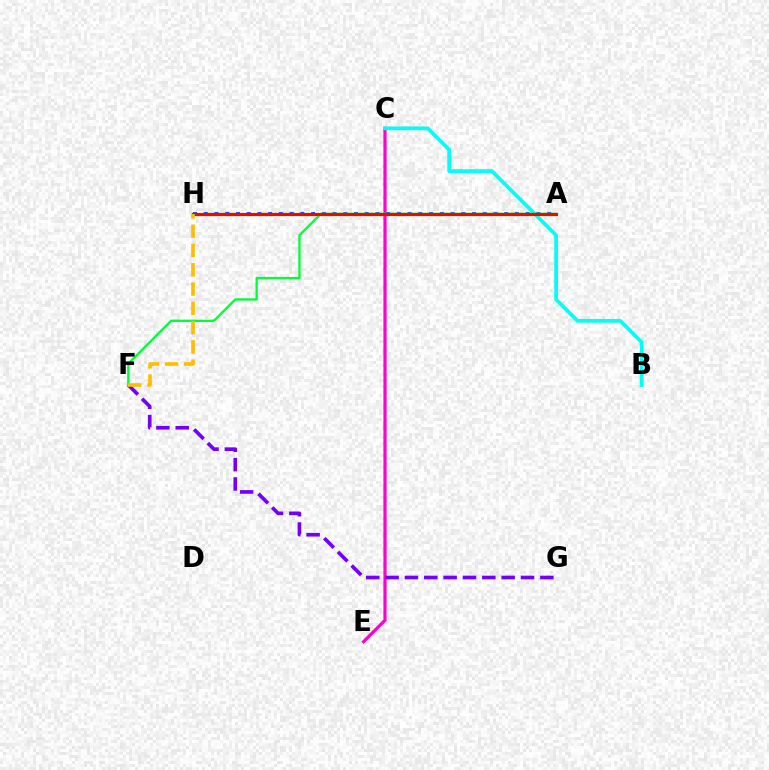{('C', 'E'): [{'color': '#ff00cf', 'line_style': 'solid', 'thickness': 2.3}], ('A', 'H'): [{'color': '#004bff', 'line_style': 'dotted', 'thickness': 2.92}, {'color': '#84ff00', 'line_style': 'solid', 'thickness': 2.28}, {'color': '#ff0000', 'line_style': 'solid', 'thickness': 2.24}], ('B', 'C'): [{'color': '#00fff6', 'line_style': 'solid', 'thickness': 2.69}], ('F', 'G'): [{'color': '#7200ff', 'line_style': 'dashed', 'thickness': 2.63}], ('A', 'F'): [{'color': '#00ff39', 'line_style': 'solid', 'thickness': 1.67}], ('F', 'H'): [{'color': '#ffbd00', 'line_style': 'dashed', 'thickness': 2.62}]}